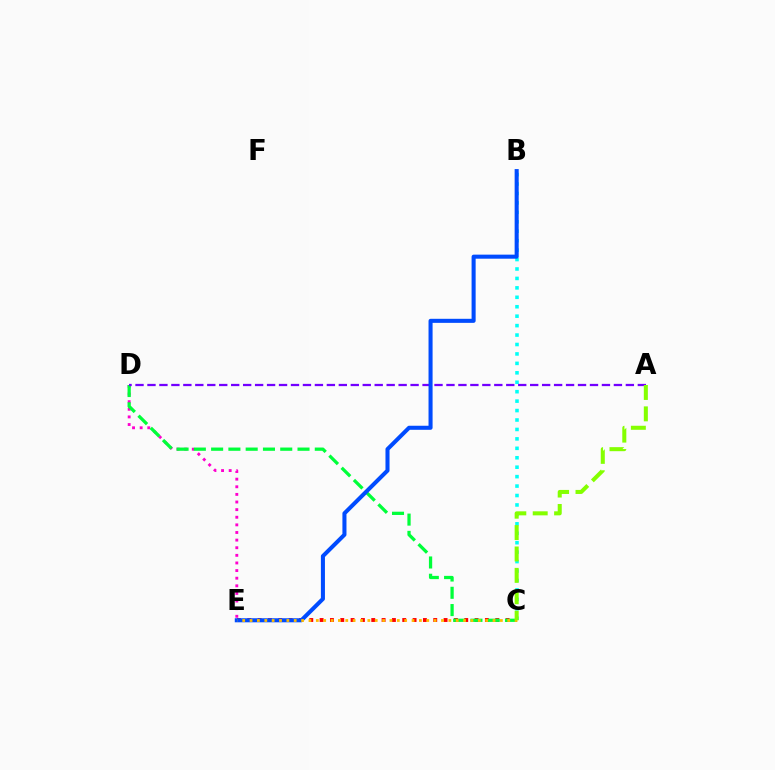{('C', 'E'): [{'color': '#ff0000', 'line_style': 'dotted', 'thickness': 2.81}, {'color': '#ffbd00', 'line_style': 'dotted', 'thickness': 2.0}], ('D', 'E'): [{'color': '#ff00cf', 'line_style': 'dotted', 'thickness': 2.07}], ('B', 'C'): [{'color': '#00fff6', 'line_style': 'dotted', 'thickness': 2.56}], ('C', 'D'): [{'color': '#00ff39', 'line_style': 'dashed', 'thickness': 2.35}], ('A', 'D'): [{'color': '#7200ff', 'line_style': 'dashed', 'thickness': 1.62}], ('B', 'E'): [{'color': '#004bff', 'line_style': 'solid', 'thickness': 2.92}], ('A', 'C'): [{'color': '#84ff00', 'line_style': 'dashed', 'thickness': 2.91}]}